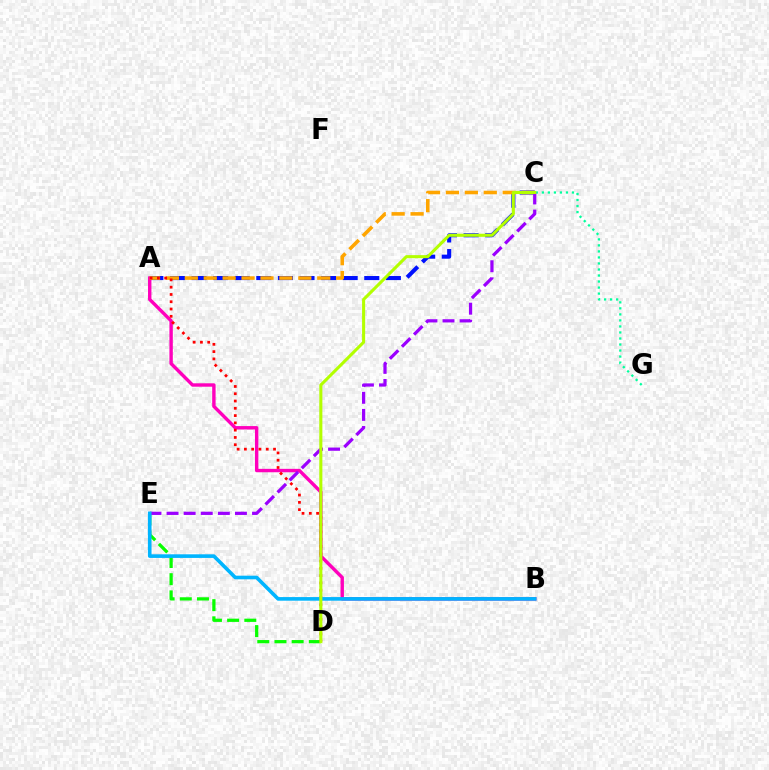{('C', 'G'): [{'color': '#00ff9d', 'line_style': 'dotted', 'thickness': 1.64}], ('D', 'E'): [{'color': '#08ff00', 'line_style': 'dashed', 'thickness': 2.33}], ('A', 'C'): [{'color': '#0010ff', 'line_style': 'dashed', 'thickness': 2.93}, {'color': '#ffa500', 'line_style': 'dashed', 'thickness': 2.57}], ('A', 'B'): [{'color': '#ff00bd', 'line_style': 'solid', 'thickness': 2.45}], ('C', 'E'): [{'color': '#9b00ff', 'line_style': 'dashed', 'thickness': 2.32}], ('A', 'D'): [{'color': '#ff0000', 'line_style': 'dotted', 'thickness': 1.98}], ('B', 'E'): [{'color': '#00b5ff', 'line_style': 'solid', 'thickness': 2.61}], ('C', 'D'): [{'color': '#b3ff00', 'line_style': 'solid', 'thickness': 2.21}]}